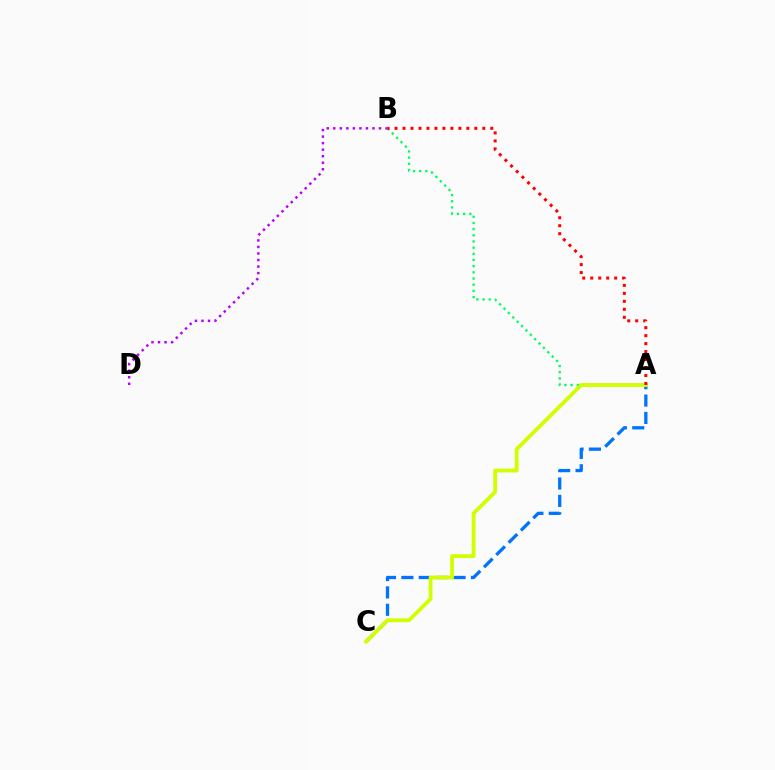{('A', 'B'): [{'color': '#00ff5c', 'line_style': 'dotted', 'thickness': 1.68}, {'color': '#ff0000', 'line_style': 'dotted', 'thickness': 2.17}], ('A', 'C'): [{'color': '#0074ff', 'line_style': 'dashed', 'thickness': 2.36}, {'color': '#d1ff00', 'line_style': 'solid', 'thickness': 2.74}], ('B', 'D'): [{'color': '#b900ff', 'line_style': 'dotted', 'thickness': 1.78}]}